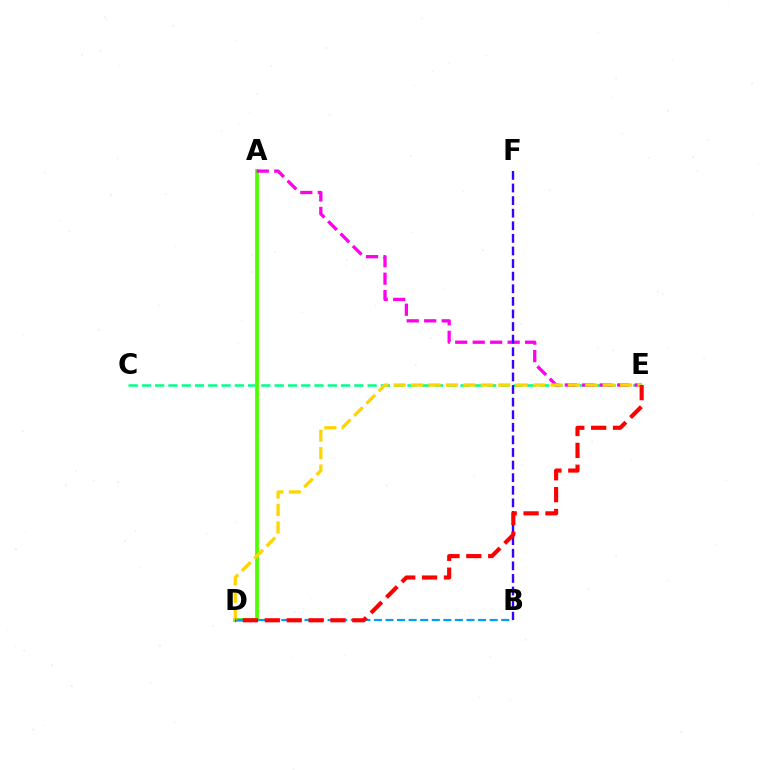{('C', 'E'): [{'color': '#00ff86', 'line_style': 'dashed', 'thickness': 1.8}], ('A', 'D'): [{'color': '#4fff00', 'line_style': 'solid', 'thickness': 2.72}], ('B', 'D'): [{'color': '#009eff', 'line_style': 'dashed', 'thickness': 1.57}], ('A', 'E'): [{'color': '#ff00ed', 'line_style': 'dashed', 'thickness': 2.37}], ('D', 'E'): [{'color': '#ffd500', 'line_style': 'dashed', 'thickness': 2.37}, {'color': '#ff0000', 'line_style': 'dashed', 'thickness': 2.97}], ('B', 'F'): [{'color': '#3700ff', 'line_style': 'dashed', 'thickness': 1.71}]}